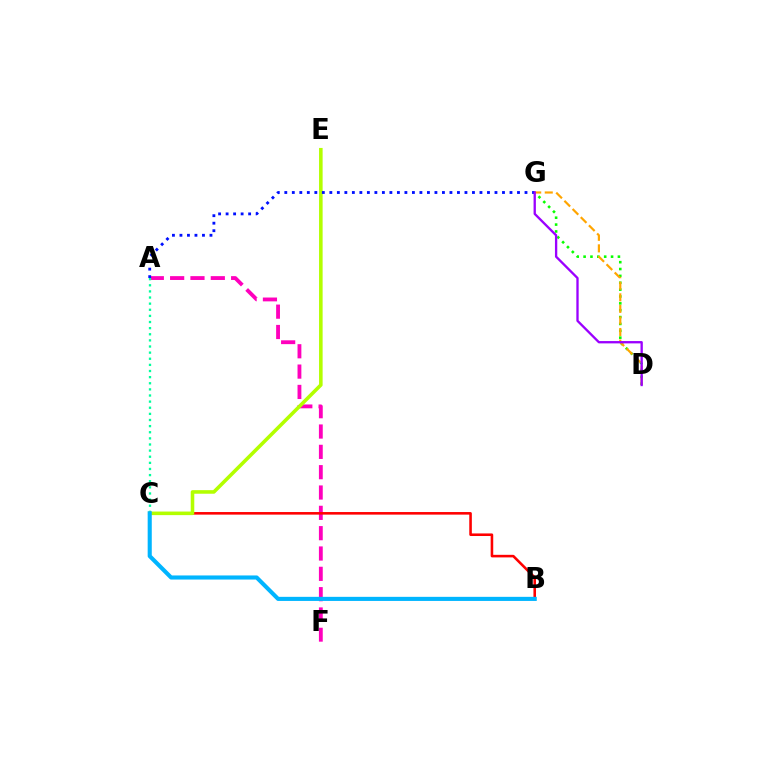{('D', 'G'): [{'color': '#08ff00', 'line_style': 'dotted', 'thickness': 1.86}, {'color': '#ffa500', 'line_style': 'dashed', 'thickness': 1.57}, {'color': '#9b00ff', 'line_style': 'solid', 'thickness': 1.67}], ('A', 'F'): [{'color': '#ff00bd', 'line_style': 'dashed', 'thickness': 2.76}], ('B', 'C'): [{'color': '#ff0000', 'line_style': 'solid', 'thickness': 1.86}, {'color': '#00b5ff', 'line_style': 'solid', 'thickness': 2.95}], ('A', 'C'): [{'color': '#00ff9d', 'line_style': 'dotted', 'thickness': 1.66}], ('C', 'E'): [{'color': '#b3ff00', 'line_style': 'solid', 'thickness': 2.57}], ('A', 'G'): [{'color': '#0010ff', 'line_style': 'dotted', 'thickness': 2.04}]}